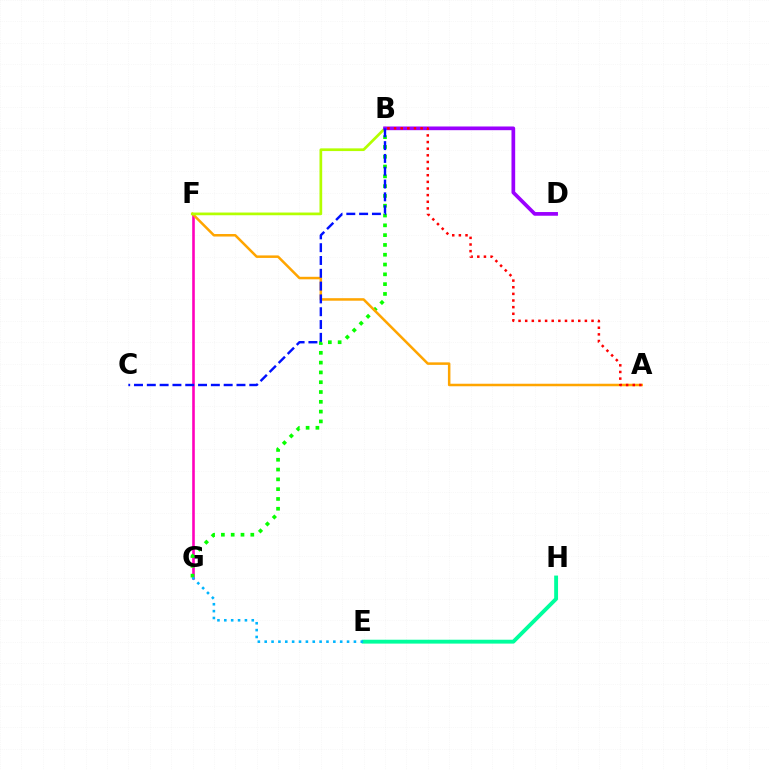{('F', 'G'): [{'color': '#ff00bd', 'line_style': 'solid', 'thickness': 1.88}], ('E', 'H'): [{'color': '#00ff9d', 'line_style': 'solid', 'thickness': 2.79}], ('B', 'G'): [{'color': '#08ff00', 'line_style': 'dotted', 'thickness': 2.66}], ('A', 'F'): [{'color': '#ffa500', 'line_style': 'solid', 'thickness': 1.81}], ('B', 'F'): [{'color': '#b3ff00', 'line_style': 'solid', 'thickness': 1.95}], ('E', 'G'): [{'color': '#00b5ff', 'line_style': 'dotted', 'thickness': 1.86}], ('B', 'D'): [{'color': '#9b00ff', 'line_style': 'solid', 'thickness': 2.66}], ('A', 'B'): [{'color': '#ff0000', 'line_style': 'dotted', 'thickness': 1.8}], ('B', 'C'): [{'color': '#0010ff', 'line_style': 'dashed', 'thickness': 1.74}]}